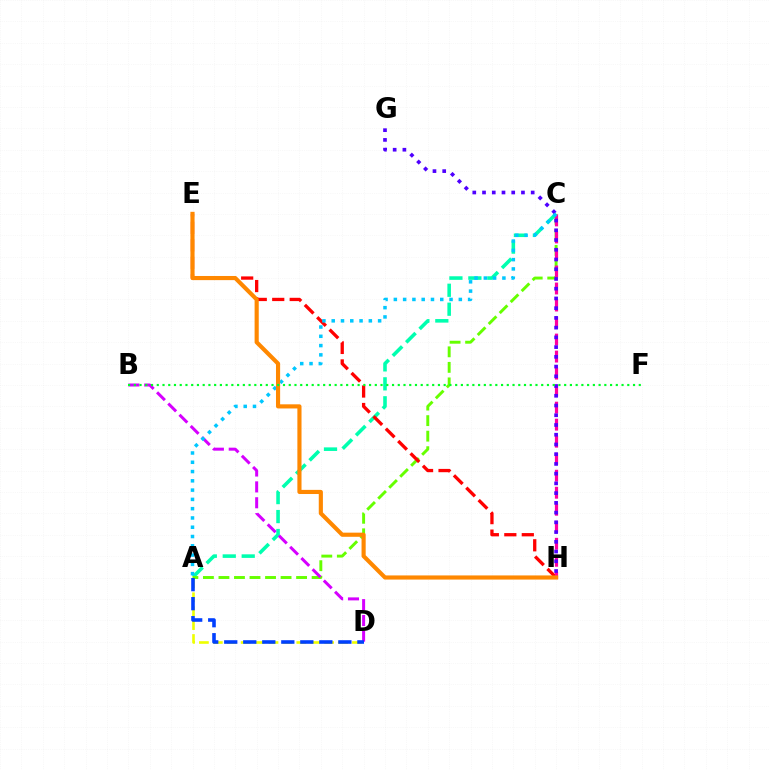{('A', 'D'): [{'color': '#eeff00', 'line_style': 'dashed', 'thickness': 1.89}, {'color': '#003fff', 'line_style': 'dashed', 'thickness': 2.58}], ('A', 'C'): [{'color': '#00ffaf', 'line_style': 'dashed', 'thickness': 2.57}, {'color': '#66ff00', 'line_style': 'dashed', 'thickness': 2.11}, {'color': '#00c7ff', 'line_style': 'dotted', 'thickness': 2.52}], ('E', 'H'): [{'color': '#ff0000', 'line_style': 'dashed', 'thickness': 2.37}, {'color': '#ff8800', 'line_style': 'solid', 'thickness': 2.98}], ('C', 'H'): [{'color': '#ff00a0', 'line_style': 'dashed', 'thickness': 2.31}], ('B', 'D'): [{'color': '#d600ff', 'line_style': 'dashed', 'thickness': 2.16}], ('G', 'H'): [{'color': '#4f00ff', 'line_style': 'dotted', 'thickness': 2.64}], ('B', 'F'): [{'color': '#00ff27', 'line_style': 'dotted', 'thickness': 1.56}]}